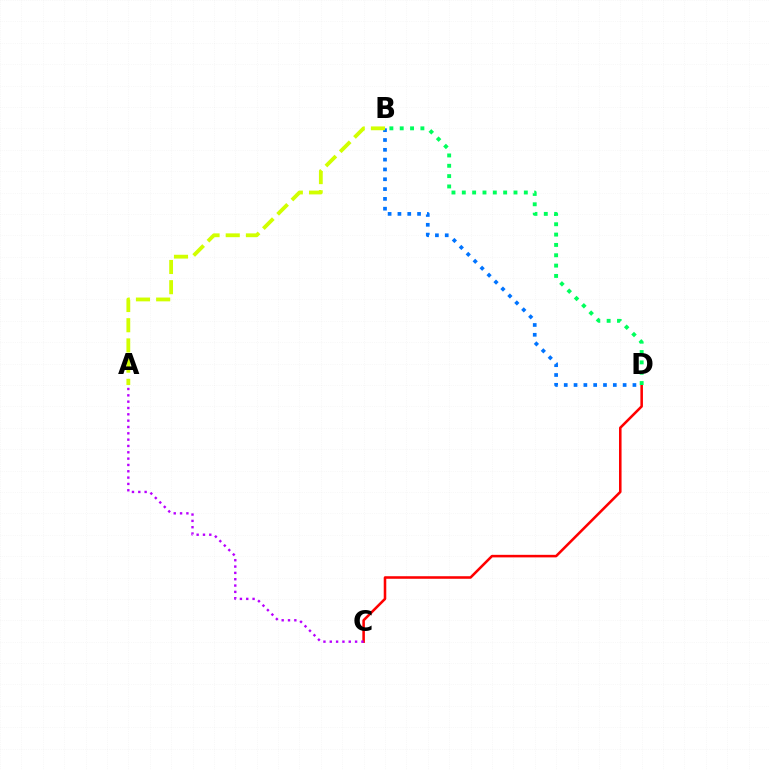{('C', 'D'): [{'color': '#ff0000', 'line_style': 'solid', 'thickness': 1.84}], ('B', 'D'): [{'color': '#00ff5c', 'line_style': 'dotted', 'thickness': 2.81}, {'color': '#0074ff', 'line_style': 'dotted', 'thickness': 2.67}], ('A', 'B'): [{'color': '#d1ff00', 'line_style': 'dashed', 'thickness': 2.74}], ('A', 'C'): [{'color': '#b900ff', 'line_style': 'dotted', 'thickness': 1.72}]}